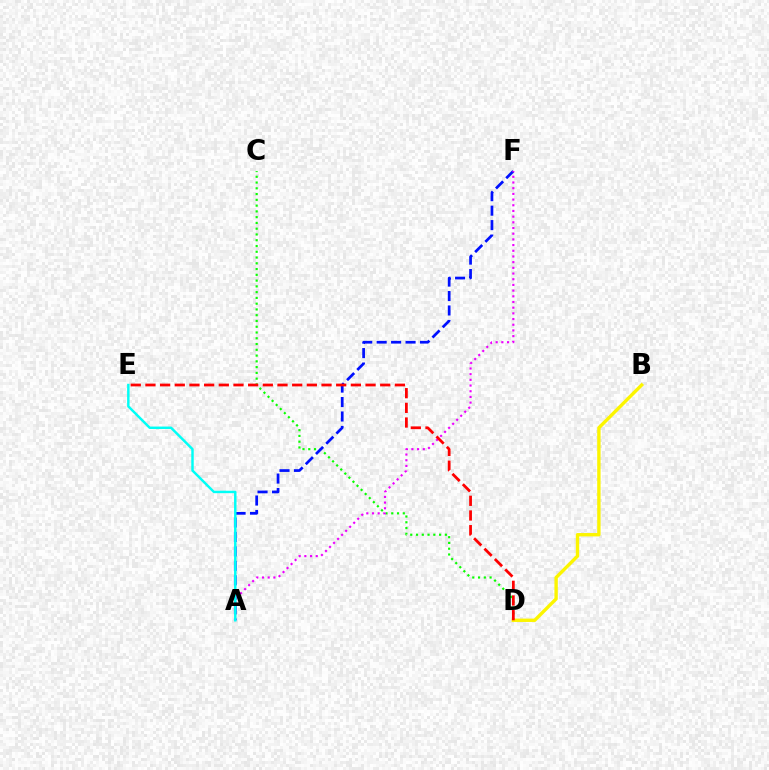{('C', 'D'): [{'color': '#08ff00', 'line_style': 'dotted', 'thickness': 1.57}], ('B', 'D'): [{'color': '#fcf500', 'line_style': 'solid', 'thickness': 2.43}], ('A', 'F'): [{'color': '#0010ff', 'line_style': 'dashed', 'thickness': 1.96}, {'color': '#ee00ff', 'line_style': 'dotted', 'thickness': 1.55}], ('A', 'E'): [{'color': '#00fff6', 'line_style': 'solid', 'thickness': 1.77}], ('D', 'E'): [{'color': '#ff0000', 'line_style': 'dashed', 'thickness': 1.99}]}